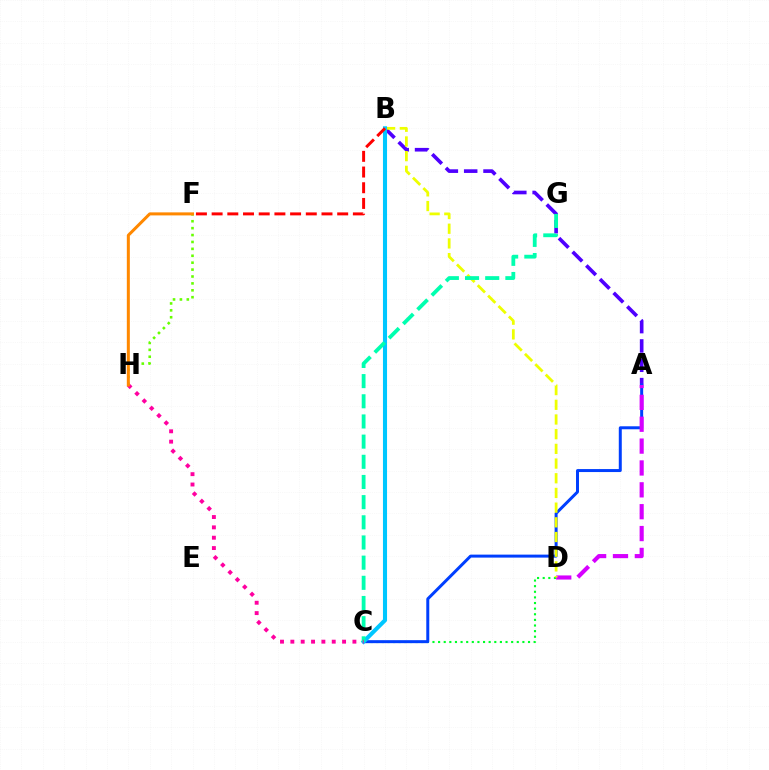{('C', 'D'): [{'color': '#00ff27', 'line_style': 'dotted', 'thickness': 1.53}], ('A', 'B'): [{'color': '#4f00ff', 'line_style': 'dashed', 'thickness': 2.63}], ('F', 'H'): [{'color': '#66ff00', 'line_style': 'dotted', 'thickness': 1.88}, {'color': '#ff8800', 'line_style': 'solid', 'thickness': 2.18}], ('A', 'C'): [{'color': '#003fff', 'line_style': 'solid', 'thickness': 2.15}], ('A', 'D'): [{'color': '#d600ff', 'line_style': 'dashed', 'thickness': 2.97}], ('B', 'D'): [{'color': '#eeff00', 'line_style': 'dashed', 'thickness': 2.0}], ('B', 'C'): [{'color': '#00c7ff', 'line_style': 'solid', 'thickness': 2.93}], ('C', 'G'): [{'color': '#00ffaf', 'line_style': 'dashed', 'thickness': 2.74}], ('C', 'H'): [{'color': '#ff00a0', 'line_style': 'dotted', 'thickness': 2.81}], ('B', 'F'): [{'color': '#ff0000', 'line_style': 'dashed', 'thickness': 2.13}]}